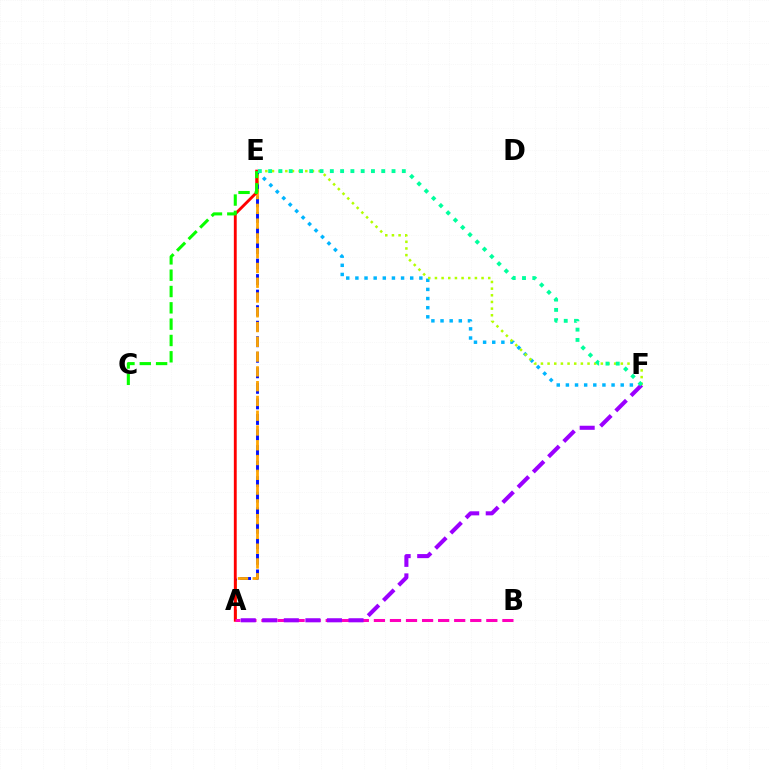{('E', 'F'): [{'color': '#00b5ff', 'line_style': 'dotted', 'thickness': 2.48}, {'color': '#b3ff00', 'line_style': 'dotted', 'thickness': 1.81}, {'color': '#00ff9d', 'line_style': 'dotted', 'thickness': 2.79}], ('A', 'E'): [{'color': '#0010ff', 'line_style': 'dashed', 'thickness': 2.11}, {'color': '#ffa500', 'line_style': 'dashed', 'thickness': 2.01}, {'color': '#ff0000', 'line_style': 'solid', 'thickness': 2.06}], ('C', 'E'): [{'color': '#08ff00', 'line_style': 'dashed', 'thickness': 2.22}], ('A', 'B'): [{'color': '#ff00bd', 'line_style': 'dashed', 'thickness': 2.18}], ('A', 'F'): [{'color': '#9b00ff', 'line_style': 'dashed', 'thickness': 2.93}]}